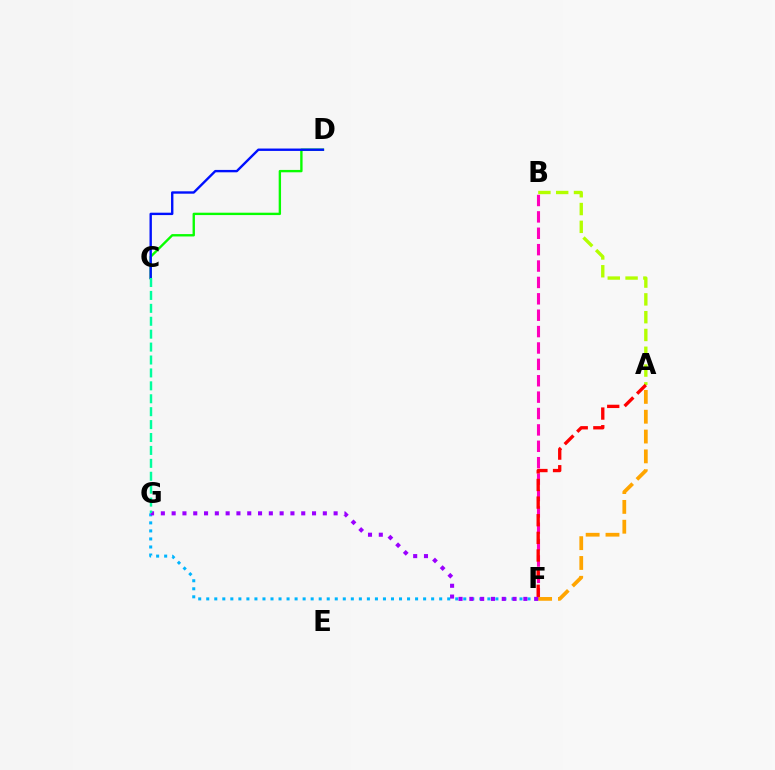{('C', 'D'): [{'color': '#08ff00', 'line_style': 'solid', 'thickness': 1.71}, {'color': '#0010ff', 'line_style': 'solid', 'thickness': 1.71}], ('B', 'F'): [{'color': '#ff00bd', 'line_style': 'dashed', 'thickness': 2.23}], ('F', 'G'): [{'color': '#00b5ff', 'line_style': 'dotted', 'thickness': 2.18}, {'color': '#9b00ff', 'line_style': 'dotted', 'thickness': 2.93}], ('A', 'F'): [{'color': '#ffa500', 'line_style': 'dashed', 'thickness': 2.69}, {'color': '#ff0000', 'line_style': 'dashed', 'thickness': 2.4}], ('A', 'B'): [{'color': '#b3ff00', 'line_style': 'dashed', 'thickness': 2.42}], ('C', 'G'): [{'color': '#00ff9d', 'line_style': 'dashed', 'thickness': 1.75}]}